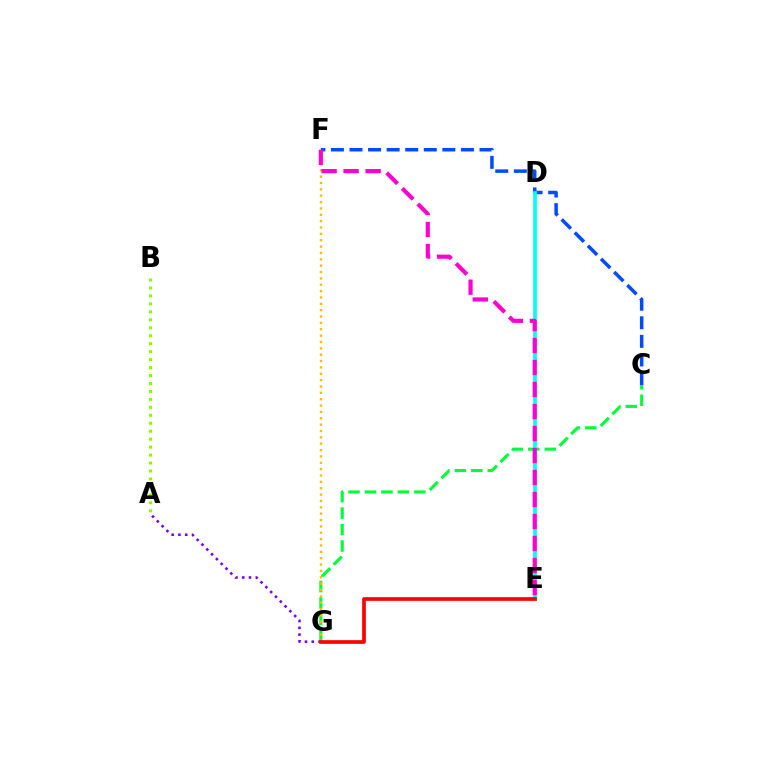{('A', 'B'): [{'color': '#84ff00', 'line_style': 'dotted', 'thickness': 2.16}], ('C', 'F'): [{'color': '#004bff', 'line_style': 'dashed', 'thickness': 2.52}], ('C', 'G'): [{'color': '#00ff39', 'line_style': 'dashed', 'thickness': 2.24}], ('D', 'E'): [{'color': '#00fff6', 'line_style': 'solid', 'thickness': 2.66}], ('F', 'G'): [{'color': '#ffbd00', 'line_style': 'dotted', 'thickness': 1.73}], ('A', 'G'): [{'color': '#7200ff', 'line_style': 'dotted', 'thickness': 1.85}], ('E', 'F'): [{'color': '#ff00cf', 'line_style': 'dashed', 'thickness': 2.99}], ('E', 'G'): [{'color': '#ff0000', 'line_style': 'solid', 'thickness': 2.65}]}